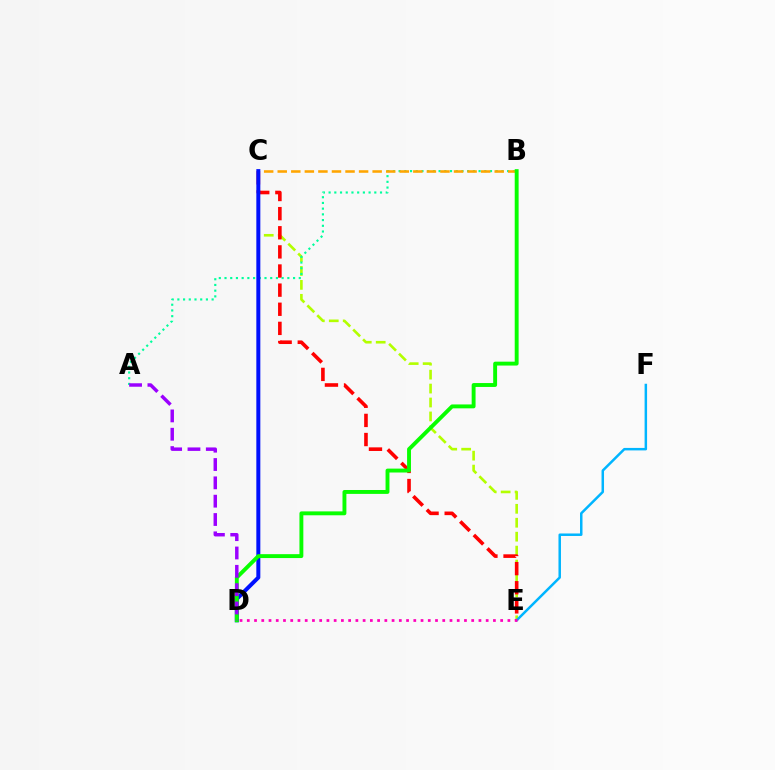{('C', 'E'): [{'color': '#b3ff00', 'line_style': 'dashed', 'thickness': 1.89}, {'color': '#ff0000', 'line_style': 'dashed', 'thickness': 2.6}], ('A', 'B'): [{'color': '#00ff9d', 'line_style': 'dotted', 'thickness': 1.55}], ('B', 'C'): [{'color': '#ffa500', 'line_style': 'dashed', 'thickness': 1.84}], ('C', 'D'): [{'color': '#0010ff', 'line_style': 'solid', 'thickness': 2.88}], ('B', 'D'): [{'color': '#08ff00', 'line_style': 'solid', 'thickness': 2.8}], ('A', 'D'): [{'color': '#9b00ff', 'line_style': 'dashed', 'thickness': 2.49}], ('E', 'F'): [{'color': '#00b5ff', 'line_style': 'solid', 'thickness': 1.79}], ('D', 'E'): [{'color': '#ff00bd', 'line_style': 'dotted', 'thickness': 1.97}]}